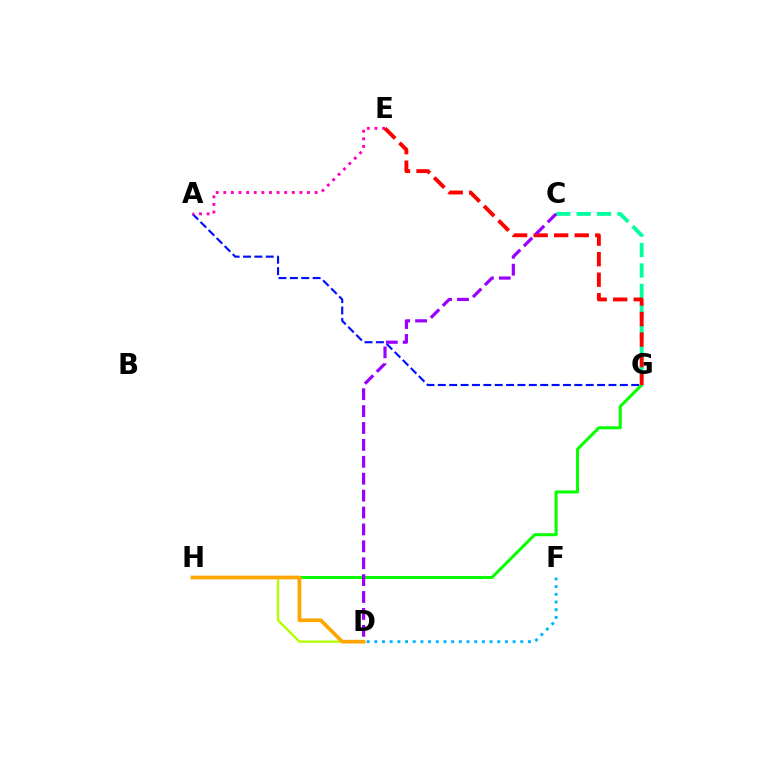{('A', 'G'): [{'color': '#0010ff', 'line_style': 'dashed', 'thickness': 1.55}], ('C', 'G'): [{'color': '#00ff9d', 'line_style': 'dashed', 'thickness': 2.77}], ('D', 'H'): [{'color': '#b3ff00', 'line_style': 'solid', 'thickness': 1.68}, {'color': '#ffa500', 'line_style': 'solid', 'thickness': 2.67}], ('G', 'H'): [{'color': '#08ff00', 'line_style': 'solid', 'thickness': 2.18}], ('A', 'E'): [{'color': '#ff00bd', 'line_style': 'dotted', 'thickness': 2.07}], ('E', 'G'): [{'color': '#ff0000', 'line_style': 'dashed', 'thickness': 2.79}], ('D', 'F'): [{'color': '#00b5ff', 'line_style': 'dotted', 'thickness': 2.09}], ('C', 'D'): [{'color': '#9b00ff', 'line_style': 'dashed', 'thickness': 2.3}]}